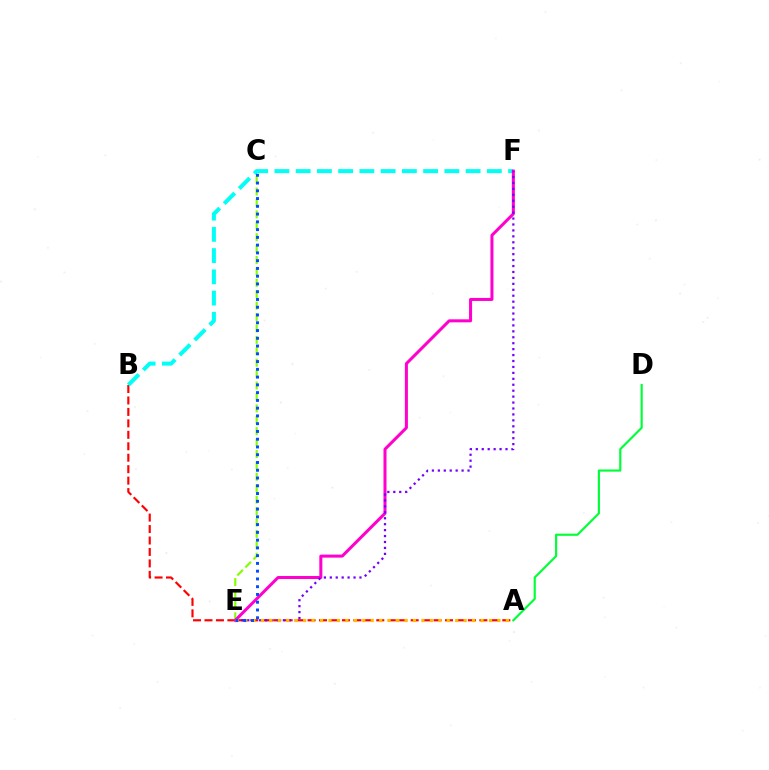{('A', 'B'): [{'color': '#ff0000', 'line_style': 'dashed', 'thickness': 1.56}], ('A', 'D'): [{'color': '#00ff39', 'line_style': 'solid', 'thickness': 1.56}], ('C', 'E'): [{'color': '#84ff00', 'line_style': 'dashed', 'thickness': 1.55}, {'color': '#004bff', 'line_style': 'dotted', 'thickness': 2.11}], ('B', 'F'): [{'color': '#00fff6', 'line_style': 'dashed', 'thickness': 2.89}], ('E', 'F'): [{'color': '#ff00cf', 'line_style': 'solid', 'thickness': 2.18}, {'color': '#7200ff', 'line_style': 'dotted', 'thickness': 1.61}], ('A', 'E'): [{'color': '#ffbd00', 'line_style': 'dotted', 'thickness': 2.29}]}